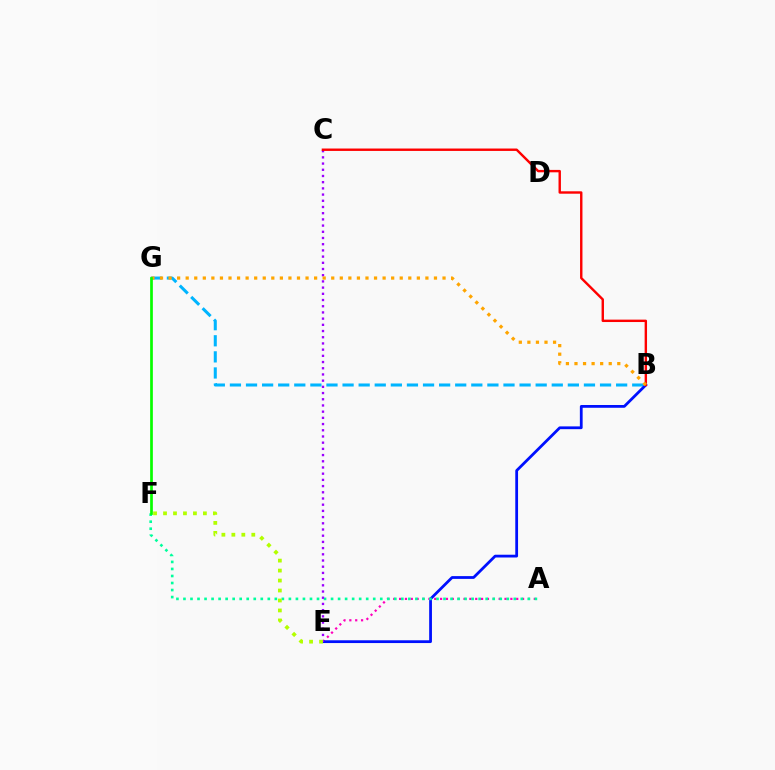{('A', 'E'): [{'color': '#ff00bd', 'line_style': 'dotted', 'thickness': 1.59}], ('B', 'G'): [{'color': '#00b5ff', 'line_style': 'dashed', 'thickness': 2.19}, {'color': '#ffa500', 'line_style': 'dotted', 'thickness': 2.33}], ('B', 'E'): [{'color': '#0010ff', 'line_style': 'solid', 'thickness': 2.0}], ('A', 'F'): [{'color': '#00ff9d', 'line_style': 'dotted', 'thickness': 1.91}], ('C', 'E'): [{'color': '#9b00ff', 'line_style': 'dotted', 'thickness': 1.69}], ('B', 'C'): [{'color': '#ff0000', 'line_style': 'solid', 'thickness': 1.73}], ('E', 'F'): [{'color': '#b3ff00', 'line_style': 'dotted', 'thickness': 2.71}], ('F', 'G'): [{'color': '#08ff00', 'line_style': 'solid', 'thickness': 1.95}]}